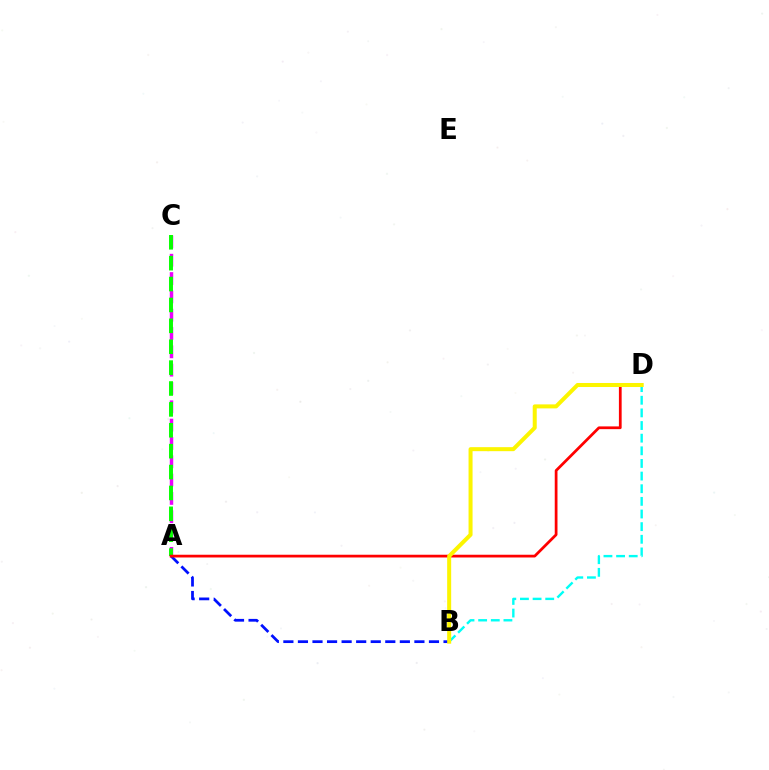{('A', 'B'): [{'color': '#0010ff', 'line_style': 'dashed', 'thickness': 1.98}], ('A', 'C'): [{'color': '#ee00ff', 'line_style': 'dashed', 'thickness': 2.49}, {'color': '#08ff00', 'line_style': 'dashed', 'thickness': 2.84}], ('A', 'D'): [{'color': '#ff0000', 'line_style': 'solid', 'thickness': 1.98}], ('B', 'D'): [{'color': '#00fff6', 'line_style': 'dashed', 'thickness': 1.72}, {'color': '#fcf500', 'line_style': 'solid', 'thickness': 2.89}]}